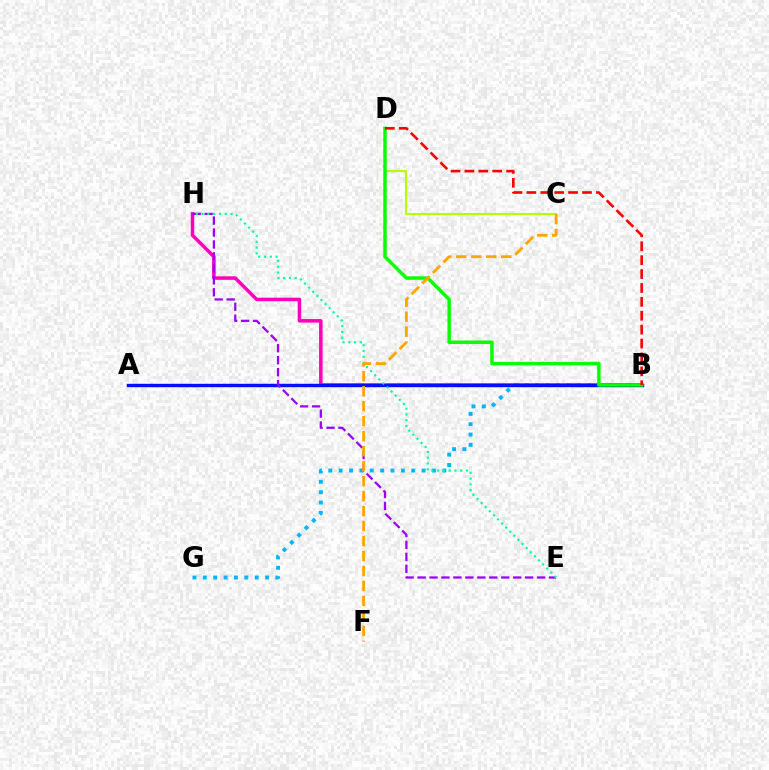{('B', 'G'): [{'color': '#00b5ff', 'line_style': 'dotted', 'thickness': 2.82}], ('B', 'H'): [{'color': '#ff00bd', 'line_style': 'solid', 'thickness': 2.53}], ('A', 'B'): [{'color': '#0010ff', 'line_style': 'solid', 'thickness': 2.45}], ('E', 'H'): [{'color': '#9b00ff', 'line_style': 'dashed', 'thickness': 1.62}, {'color': '#00ff9d', 'line_style': 'dotted', 'thickness': 1.57}], ('C', 'D'): [{'color': '#b3ff00', 'line_style': 'solid', 'thickness': 1.53}], ('B', 'D'): [{'color': '#08ff00', 'line_style': 'solid', 'thickness': 2.49}, {'color': '#ff0000', 'line_style': 'dashed', 'thickness': 1.89}], ('C', 'F'): [{'color': '#ffa500', 'line_style': 'dashed', 'thickness': 2.03}]}